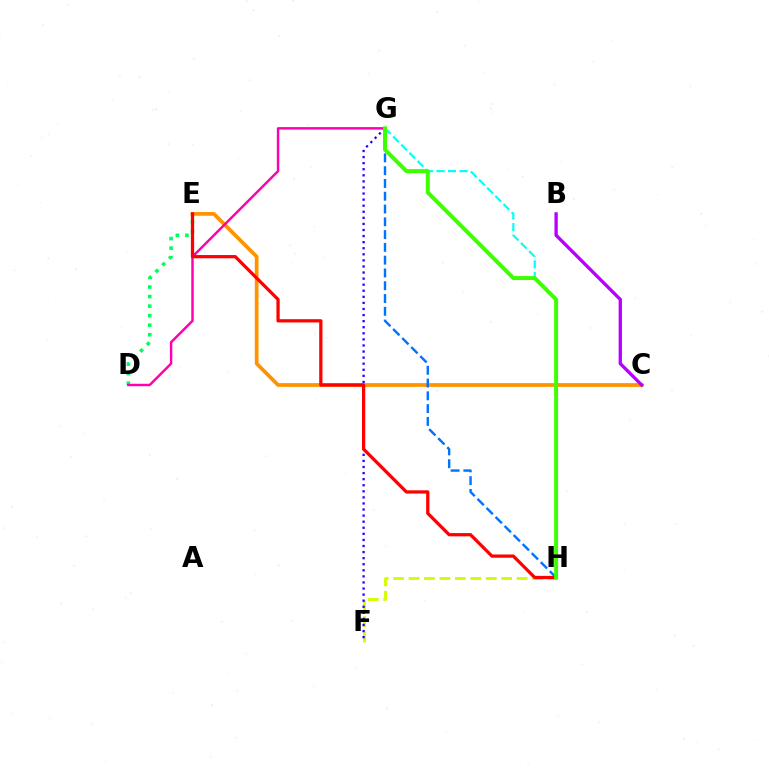{('C', 'E'): [{'color': '#ff9400', 'line_style': 'solid', 'thickness': 2.7}], ('D', 'E'): [{'color': '#00ff5c', 'line_style': 'dotted', 'thickness': 2.59}], ('F', 'H'): [{'color': '#d1ff00', 'line_style': 'dashed', 'thickness': 2.1}], ('F', 'G'): [{'color': '#2500ff', 'line_style': 'dotted', 'thickness': 1.65}], ('D', 'G'): [{'color': '#ff00ac', 'line_style': 'solid', 'thickness': 1.76}], ('G', 'H'): [{'color': '#0074ff', 'line_style': 'dashed', 'thickness': 1.74}, {'color': '#00fff6', 'line_style': 'dashed', 'thickness': 1.57}, {'color': '#3dff00', 'line_style': 'solid', 'thickness': 2.85}], ('E', 'H'): [{'color': '#ff0000', 'line_style': 'solid', 'thickness': 2.35}], ('B', 'C'): [{'color': '#b900ff', 'line_style': 'solid', 'thickness': 2.39}]}